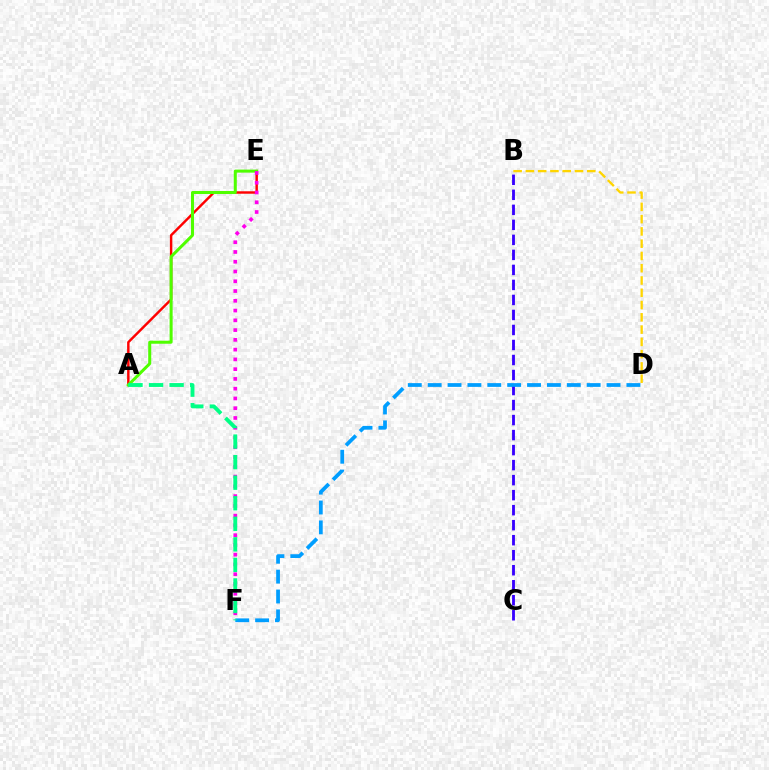{('A', 'E'): [{'color': '#ff0000', 'line_style': 'solid', 'thickness': 1.76}, {'color': '#4fff00', 'line_style': 'solid', 'thickness': 2.18}], ('B', 'C'): [{'color': '#3700ff', 'line_style': 'dashed', 'thickness': 2.04}], ('B', 'D'): [{'color': '#ffd500', 'line_style': 'dashed', 'thickness': 1.67}], ('E', 'F'): [{'color': '#ff00ed', 'line_style': 'dotted', 'thickness': 2.65}], ('D', 'F'): [{'color': '#009eff', 'line_style': 'dashed', 'thickness': 2.7}], ('A', 'F'): [{'color': '#00ff86', 'line_style': 'dashed', 'thickness': 2.79}]}